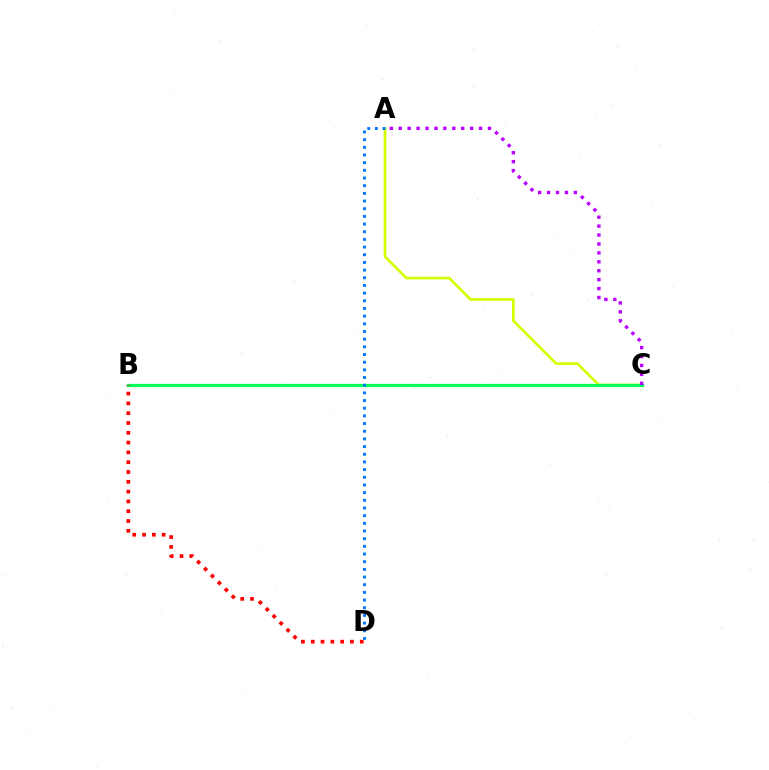{('A', 'C'): [{'color': '#d1ff00', 'line_style': 'solid', 'thickness': 1.92}, {'color': '#b900ff', 'line_style': 'dotted', 'thickness': 2.43}], ('B', 'C'): [{'color': '#00ff5c', 'line_style': 'solid', 'thickness': 2.33}], ('A', 'D'): [{'color': '#0074ff', 'line_style': 'dotted', 'thickness': 2.08}], ('B', 'D'): [{'color': '#ff0000', 'line_style': 'dotted', 'thickness': 2.66}]}